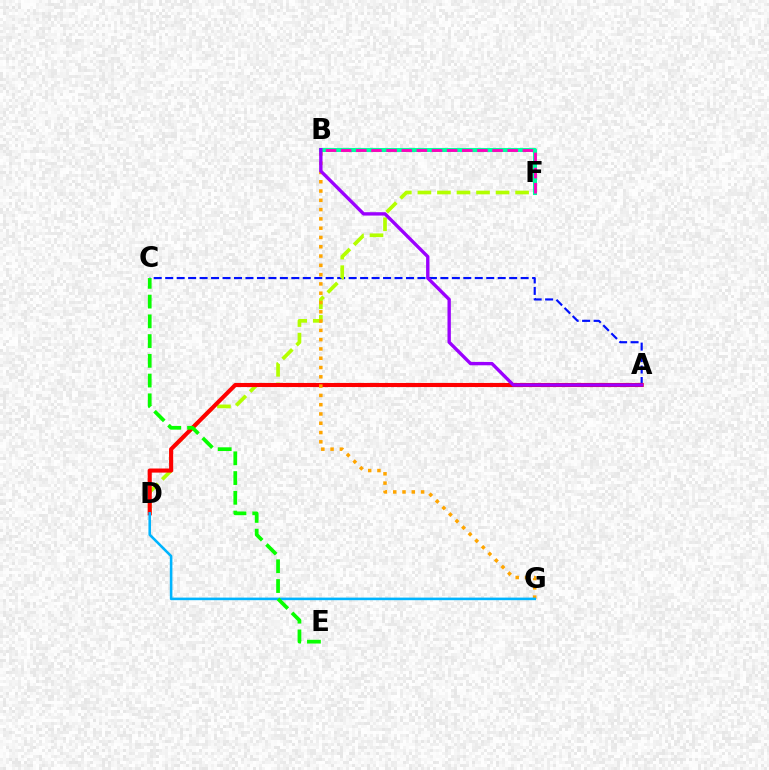{('A', 'C'): [{'color': '#0010ff', 'line_style': 'dashed', 'thickness': 1.56}], ('B', 'F'): [{'color': '#00ff9d', 'line_style': 'solid', 'thickness': 2.93}, {'color': '#ff00bd', 'line_style': 'dashed', 'thickness': 2.06}], ('D', 'F'): [{'color': '#b3ff00', 'line_style': 'dashed', 'thickness': 2.65}], ('A', 'D'): [{'color': '#ff0000', 'line_style': 'solid', 'thickness': 2.95}], ('B', 'G'): [{'color': '#ffa500', 'line_style': 'dotted', 'thickness': 2.52}], ('D', 'G'): [{'color': '#00b5ff', 'line_style': 'solid', 'thickness': 1.86}], ('A', 'B'): [{'color': '#9b00ff', 'line_style': 'solid', 'thickness': 2.42}], ('C', 'E'): [{'color': '#08ff00', 'line_style': 'dashed', 'thickness': 2.68}]}